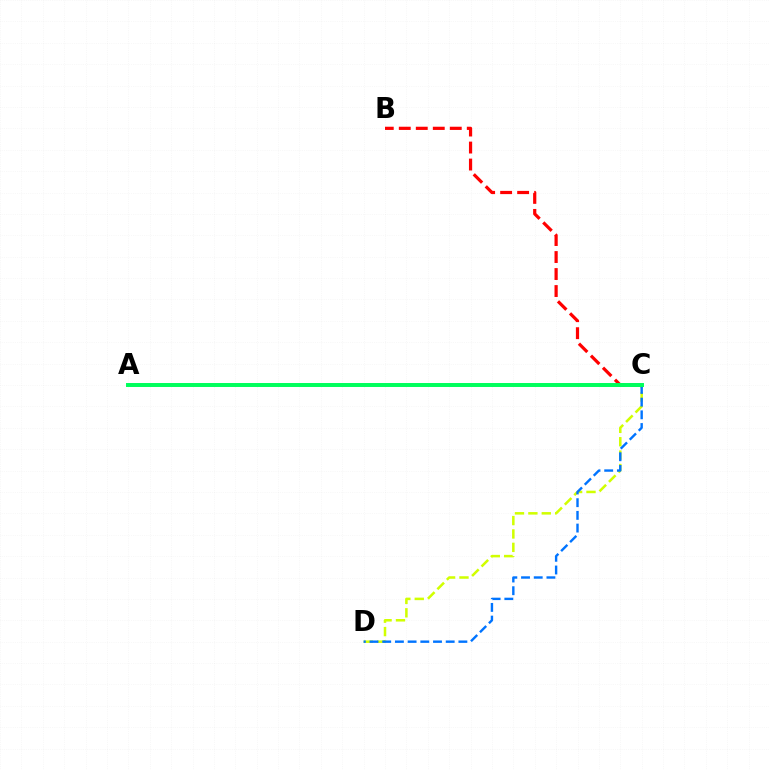{('C', 'D'): [{'color': '#d1ff00', 'line_style': 'dashed', 'thickness': 1.82}, {'color': '#0074ff', 'line_style': 'dashed', 'thickness': 1.72}], ('A', 'C'): [{'color': '#b900ff', 'line_style': 'dashed', 'thickness': 1.61}, {'color': '#00ff5c', 'line_style': 'solid', 'thickness': 2.85}], ('B', 'C'): [{'color': '#ff0000', 'line_style': 'dashed', 'thickness': 2.31}]}